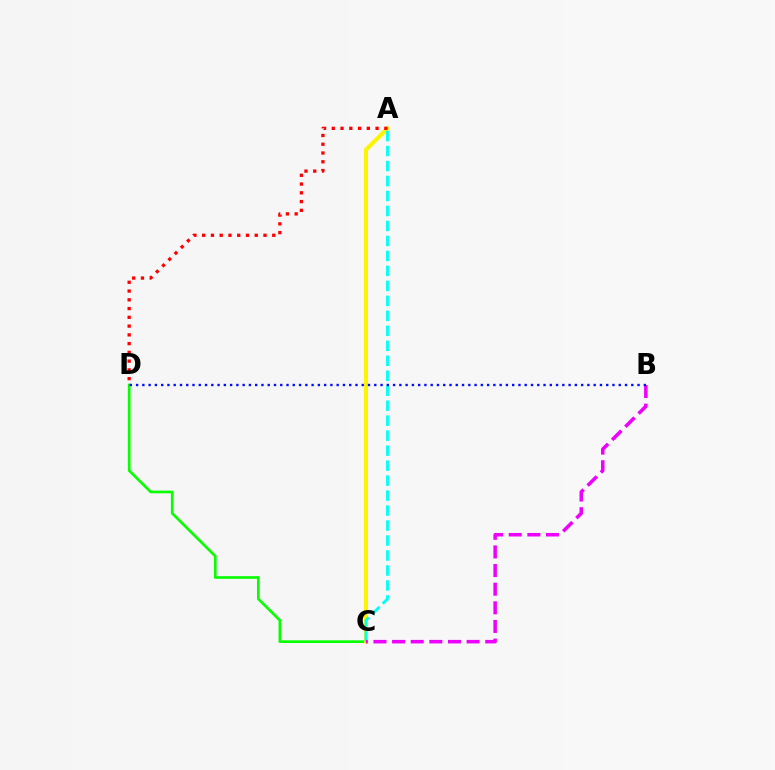{('C', 'D'): [{'color': '#08ff00', 'line_style': 'solid', 'thickness': 1.93}], ('A', 'C'): [{'color': '#fcf500', 'line_style': 'solid', 'thickness': 2.92}, {'color': '#00fff6', 'line_style': 'dashed', 'thickness': 2.04}], ('A', 'D'): [{'color': '#ff0000', 'line_style': 'dotted', 'thickness': 2.38}], ('B', 'C'): [{'color': '#ee00ff', 'line_style': 'dashed', 'thickness': 2.53}], ('B', 'D'): [{'color': '#0010ff', 'line_style': 'dotted', 'thickness': 1.7}]}